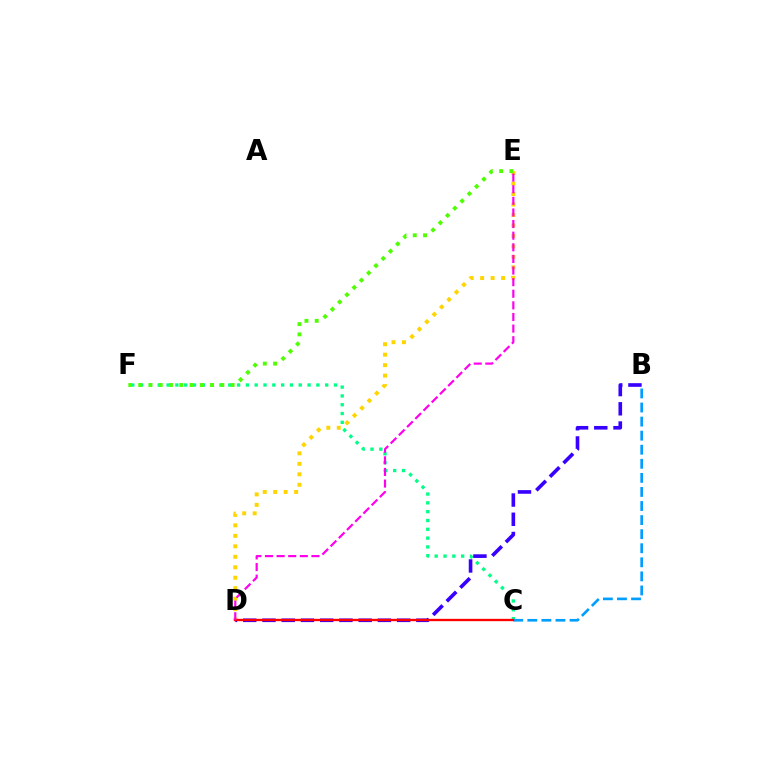{('C', 'F'): [{'color': '#00ff86', 'line_style': 'dotted', 'thickness': 2.39}], ('B', 'C'): [{'color': '#009eff', 'line_style': 'dashed', 'thickness': 1.91}], ('B', 'D'): [{'color': '#3700ff', 'line_style': 'dashed', 'thickness': 2.61}], ('D', 'E'): [{'color': '#ffd500', 'line_style': 'dotted', 'thickness': 2.85}, {'color': '#ff00ed', 'line_style': 'dashed', 'thickness': 1.58}], ('C', 'D'): [{'color': '#ff0000', 'line_style': 'solid', 'thickness': 1.68}], ('E', 'F'): [{'color': '#4fff00', 'line_style': 'dotted', 'thickness': 2.79}]}